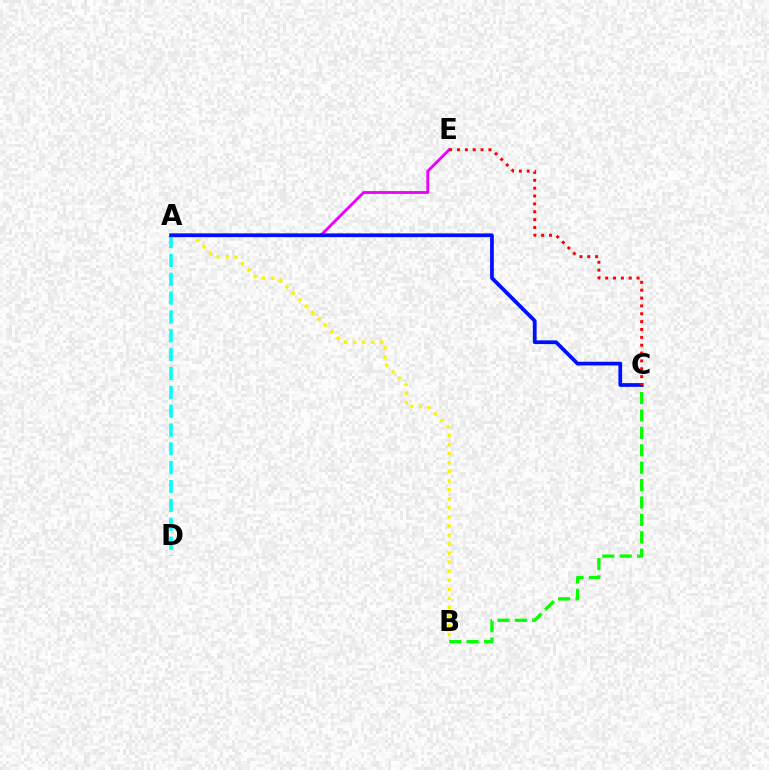{('A', 'B'): [{'color': '#fcf500', 'line_style': 'dotted', 'thickness': 2.46}], ('A', 'E'): [{'color': '#ee00ff', 'line_style': 'solid', 'thickness': 2.05}], ('A', 'D'): [{'color': '#00fff6', 'line_style': 'dashed', 'thickness': 2.56}], ('B', 'C'): [{'color': '#08ff00', 'line_style': 'dashed', 'thickness': 2.36}], ('A', 'C'): [{'color': '#0010ff', 'line_style': 'solid', 'thickness': 2.69}], ('C', 'E'): [{'color': '#ff0000', 'line_style': 'dotted', 'thickness': 2.13}]}